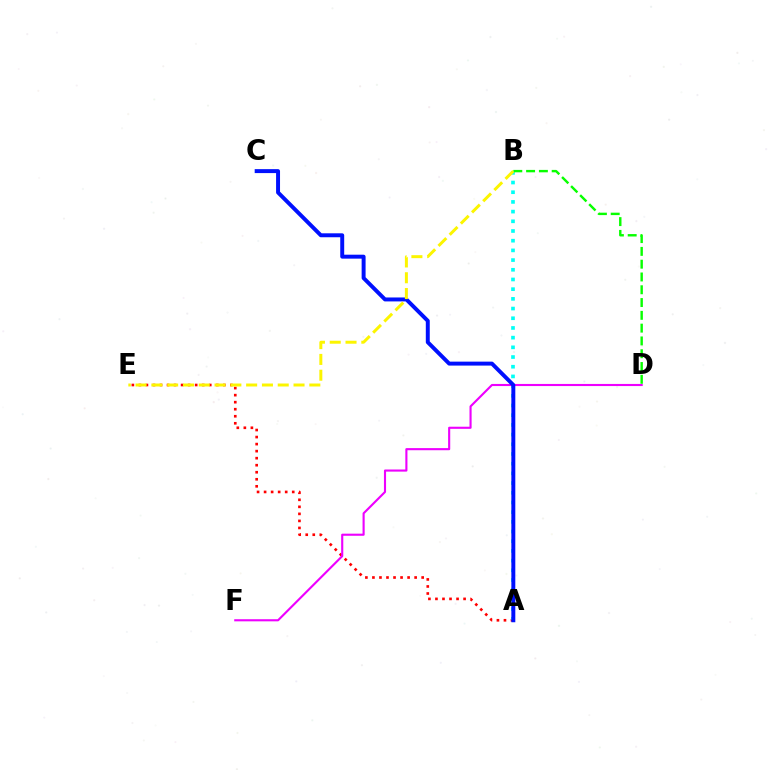{('A', 'E'): [{'color': '#ff0000', 'line_style': 'dotted', 'thickness': 1.91}], ('A', 'B'): [{'color': '#00fff6', 'line_style': 'dotted', 'thickness': 2.63}], ('D', 'F'): [{'color': '#ee00ff', 'line_style': 'solid', 'thickness': 1.53}], ('A', 'C'): [{'color': '#0010ff', 'line_style': 'solid', 'thickness': 2.84}], ('B', 'D'): [{'color': '#08ff00', 'line_style': 'dashed', 'thickness': 1.74}], ('B', 'E'): [{'color': '#fcf500', 'line_style': 'dashed', 'thickness': 2.15}]}